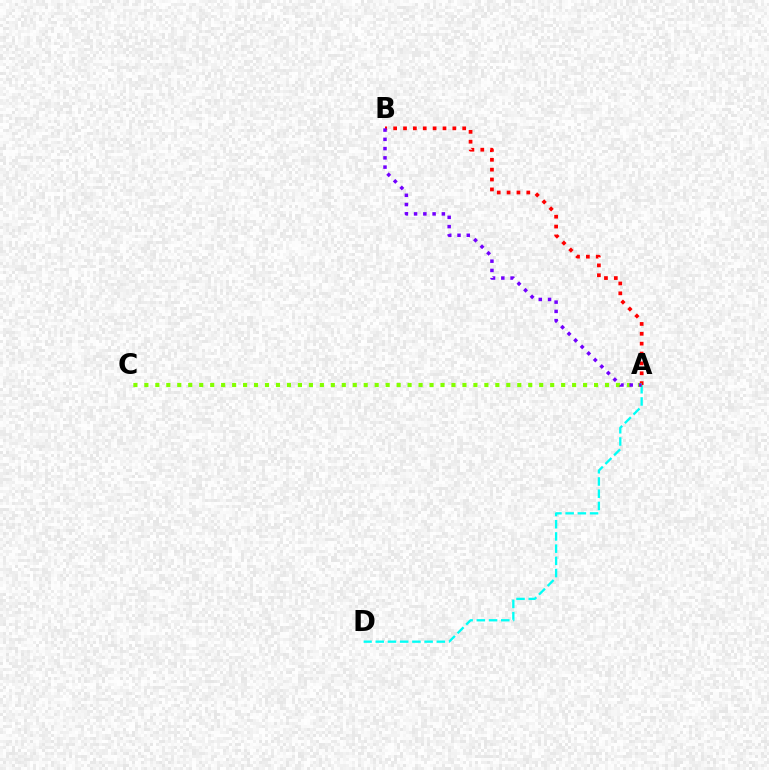{('A', 'D'): [{'color': '#00fff6', 'line_style': 'dashed', 'thickness': 1.66}], ('A', 'B'): [{'color': '#ff0000', 'line_style': 'dotted', 'thickness': 2.68}, {'color': '#7200ff', 'line_style': 'dotted', 'thickness': 2.52}], ('A', 'C'): [{'color': '#84ff00', 'line_style': 'dotted', 'thickness': 2.98}]}